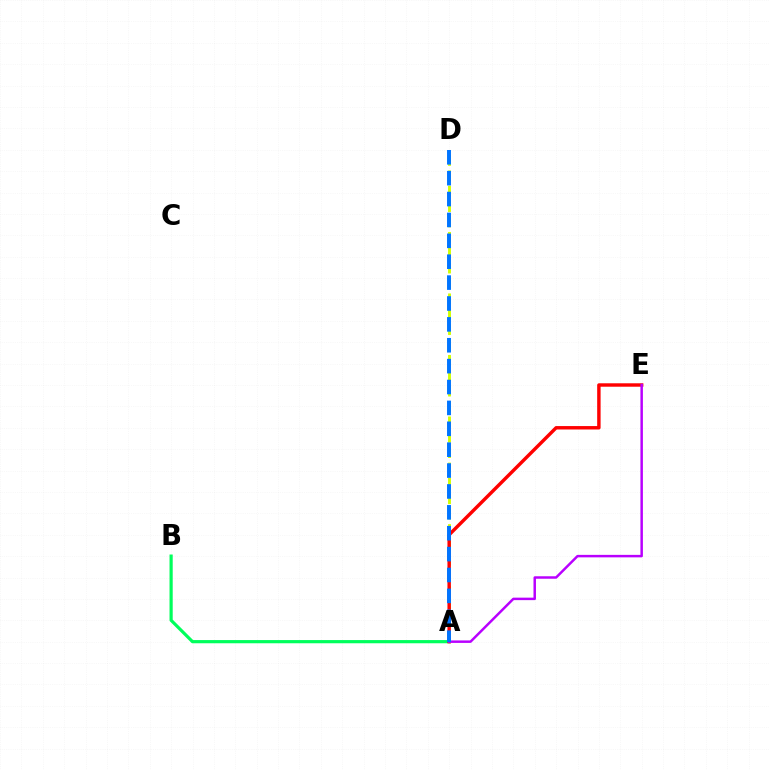{('A', 'B'): [{'color': '#00ff5c', 'line_style': 'solid', 'thickness': 2.3}], ('A', 'D'): [{'color': '#d1ff00', 'line_style': 'dashed', 'thickness': 2.09}, {'color': '#0074ff', 'line_style': 'dashed', 'thickness': 2.84}], ('A', 'E'): [{'color': '#ff0000', 'line_style': 'solid', 'thickness': 2.47}, {'color': '#b900ff', 'line_style': 'solid', 'thickness': 1.78}]}